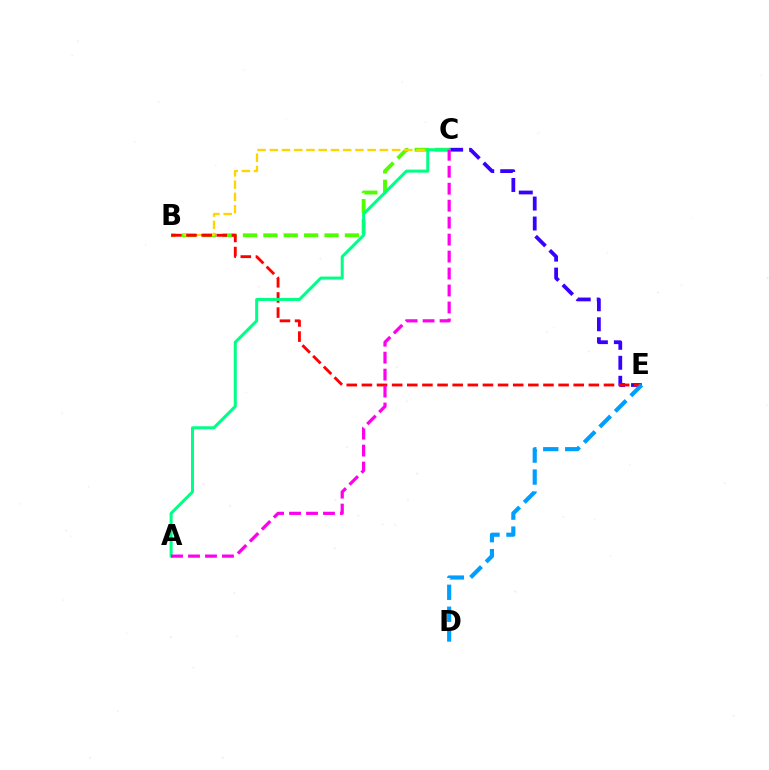{('B', 'C'): [{'color': '#4fff00', 'line_style': 'dashed', 'thickness': 2.77}, {'color': '#ffd500', 'line_style': 'dashed', 'thickness': 1.66}], ('C', 'E'): [{'color': '#3700ff', 'line_style': 'dashed', 'thickness': 2.71}], ('B', 'E'): [{'color': '#ff0000', 'line_style': 'dashed', 'thickness': 2.06}], ('A', 'C'): [{'color': '#00ff86', 'line_style': 'solid', 'thickness': 2.17}, {'color': '#ff00ed', 'line_style': 'dashed', 'thickness': 2.3}], ('D', 'E'): [{'color': '#009eff', 'line_style': 'dashed', 'thickness': 2.98}]}